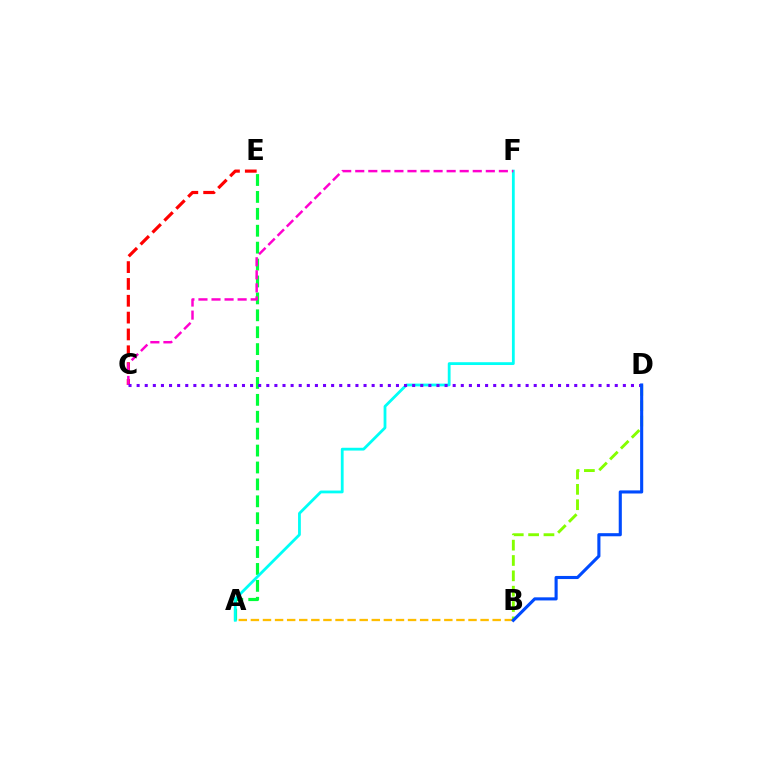{('A', 'E'): [{'color': '#00ff39', 'line_style': 'dashed', 'thickness': 2.3}], ('A', 'B'): [{'color': '#ffbd00', 'line_style': 'dashed', 'thickness': 1.64}], ('C', 'E'): [{'color': '#ff0000', 'line_style': 'dashed', 'thickness': 2.29}], ('B', 'D'): [{'color': '#84ff00', 'line_style': 'dashed', 'thickness': 2.08}, {'color': '#004bff', 'line_style': 'solid', 'thickness': 2.24}], ('A', 'F'): [{'color': '#00fff6', 'line_style': 'solid', 'thickness': 2.01}], ('C', 'F'): [{'color': '#ff00cf', 'line_style': 'dashed', 'thickness': 1.77}], ('C', 'D'): [{'color': '#7200ff', 'line_style': 'dotted', 'thickness': 2.2}]}